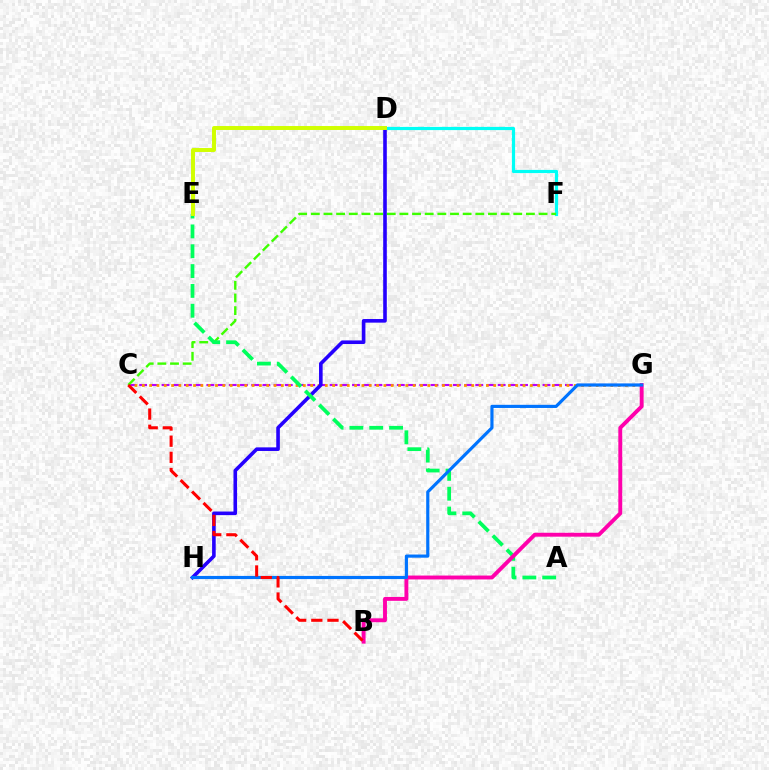{('C', 'G'): [{'color': '#b900ff', 'line_style': 'dashed', 'thickness': 1.52}, {'color': '#ff9400', 'line_style': 'dotted', 'thickness': 1.99}], ('D', 'F'): [{'color': '#00fff6', 'line_style': 'solid', 'thickness': 2.29}], ('C', 'F'): [{'color': '#3dff00', 'line_style': 'dashed', 'thickness': 1.72}], ('D', 'H'): [{'color': '#2500ff', 'line_style': 'solid', 'thickness': 2.6}], ('A', 'E'): [{'color': '#00ff5c', 'line_style': 'dashed', 'thickness': 2.7}], ('B', 'G'): [{'color': '#ff00ac', 'line_style': 'solid', 'thickness': 2.81}], ('D', 'E'): [{'color': '#d1ff00', 'line_style': 'solid', 'thickness': 2.84}], ('G', 'H'): [{'color': '#0074ff', 'line_style': 'solid', 'thickness': 2.27}], ('B', 'C'): [{'color': '#ff0000', 'line_style': 'dashed', 'thickness': 2.2}]}